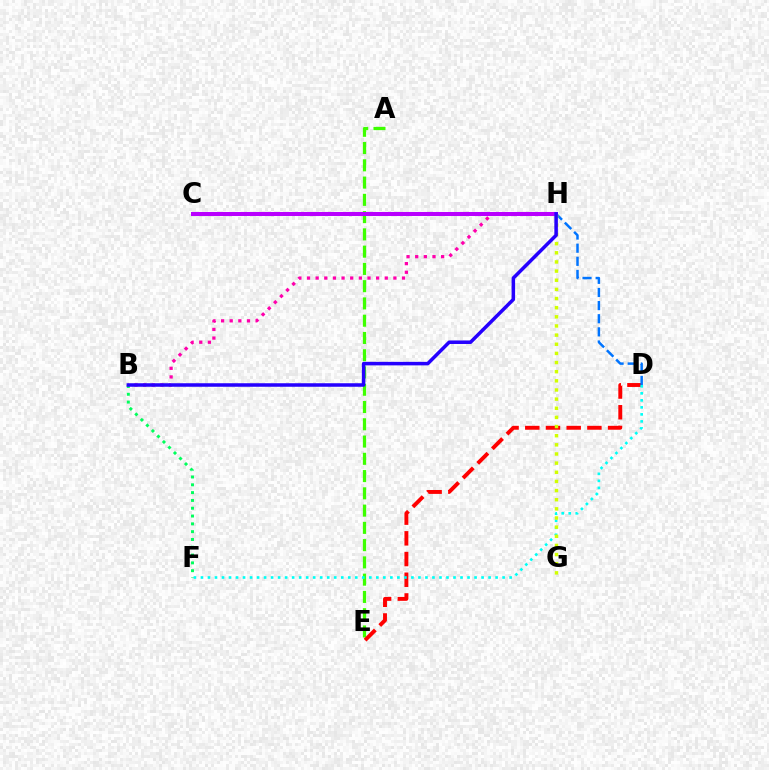{('B', 'F'): [{'color': '#00ff5c', 'line_style': 'dotted', 'thickness': 2.12}], ('B', 'H'): [{'color': '#ff00ac', 'line_style': 'dotted', 'thickness': 2.35}, {'color': '#2500ff', 'line_style': 'solid', 'thickness': 2.53}], ('A', 'E'): [{'color': '#3dff00', 'line_style': 'dashed', 'thickness': 2.35}], ('D', 'E'): [{'color': '#ff0000', 'line_style': 'dashed', 'thickness': 2.81}], ('D', 'H'): [{'color': '#0074ff', 'line_style': 'dashed', 'thickness': 1.78}], ('C', 'H'): [{'color': '#ff9400', 'line_style': 'dotted', 'thickness': 2.19}, {'color': '#b900ff', 'line_style': 'solid', 'thickness': 2.89}], ('D', 'F'): [{'color': '#00fff6', 'line_style': 'dotted', 'thickness': 1.91}], ('G', 'H'): [{'color': '#d1ff00', 'line_style': 'dotted', 'thickness': 2.48}]}